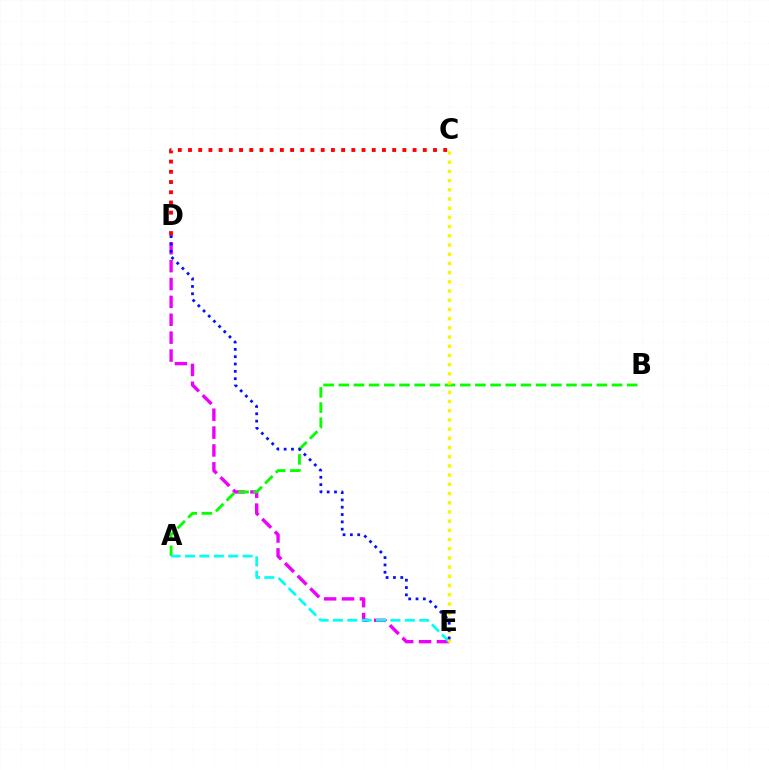{('D', 'E'): [{'color': '#ee00ff', 'line_style': 'dashed', 'thickness': 2.43}, {'color': '#0010ff', 'line_style': 'dotted', 'thickness': 1.99}], ('A', 'B'): [{'color': '#08ff00', 'line_style': 'dashed', 'thickness': 2.06}], ('A', 'E'): [{'color': '#00fff6', 'line_style': 'dashed', 'thickness': 1.95}], ('C', 'E'): [{'color': '#fcf500', 'line_style': 'dotted', 'thickness': 2.5}], ('C', 'D'): [{'color': '#ff0000', 'line_style': 'dotted', 'thickness': 2.77}]}